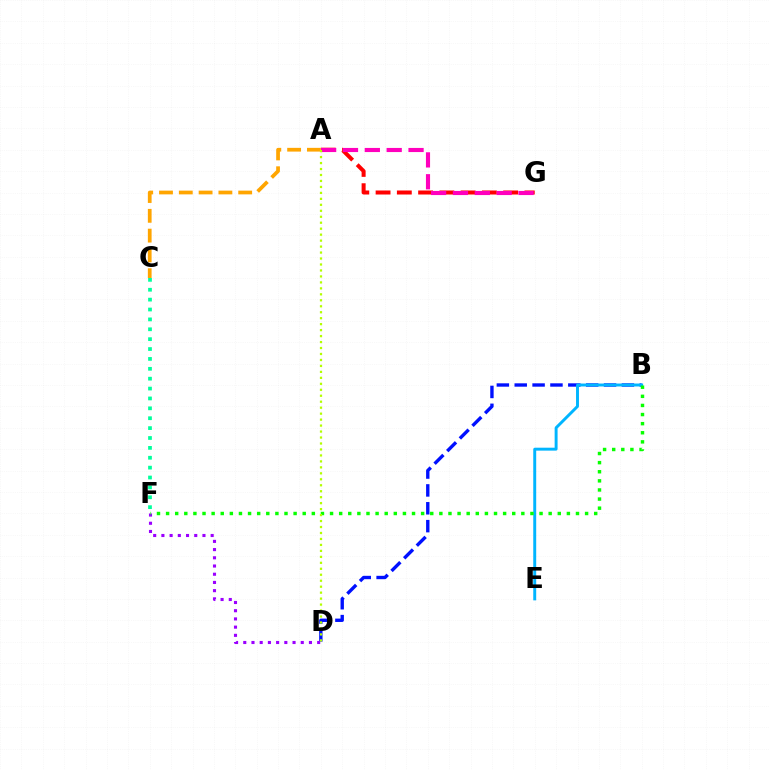{('B', 'D'): [{'color': '#0010ff', 'line_style': 'dashed', 'thickness': 2.43}], ('B', 'E'): [{'color': '#00b5ff', 'line_style': 'solid', 'thickness': 2.11}], ('D', 'F'): [{'color': '#9b00ff', 'line_style': 'dotted', 'thickness': 2.23}], ('A', 'G'): [{'color': '#ff0000', 'line_style': 'dashed', 'thickness': 2.89}, {'color': '#ff00bd', 'line_style': 'dashed', 'thickness': 2.97}], ('B', 'F'): [{'color': '#08ff00', 'line_style': 'dotted', 'thickness': 2.47}], ('A', 'C'): [{'color': '#ffa500', 'line_style': 'dashed', 'thickness': 2.69}], ('C', 'F'): [{'color': '#00ff9d', 'line_style': 'dotted', 'thickness': 2.69}], ('A', 'D'): [{'color': '#b3ff00', 'line_style': 'dotted', 'thickness': 1.62}]}